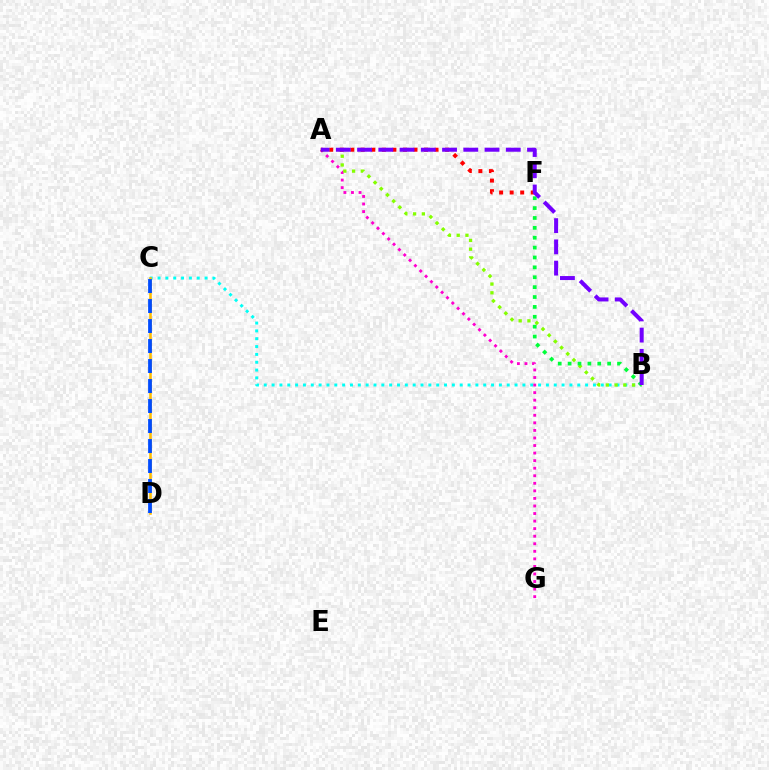{('B', 'C'): [{'color': '#00fff6', 'line_style': 'dotted', 'thickness': 2.13}], ('A', 'G'): [{'color': '#ff00cf', 'line_style': 'dotted', 'thickness': 2.05}], ('A', 'B'): [{'color': '#84ff00', 'line_style': 'dotted', 'thickness': 2.38}, {'color': '#7200ff', 'line_style': 'dashed', 'thickness': 2.89}], ('A', 'F'): [{'color': '#ff0000', 'line_style': 'dotted', 'thickness': 2.86}], ('B', 'F'): [{'color': '#00ff39', 'line_style': 'dotted', 'thickness': 2.69}], ('C', 'D'): [{'color': '#ffbd00', 'line_style': 'solid', 'thickness': 1.86}, {'color': '#004bff', 'line_style': 'dashed', 'thickness': 2.72}]}